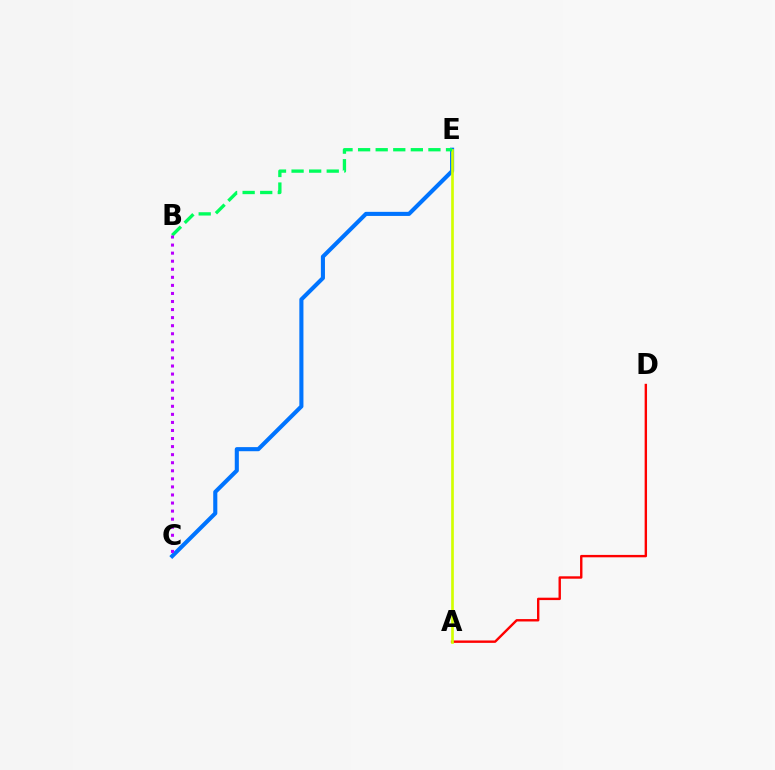{('C', 'E'): [{'color': '#0074ff', 'line_style': 'solid', 'thickness': 2.95}], ('A', 'D'): [{'color': '#ff0000', 'line_style': 'solid', 'thickness': 1.73}], ('A', 'E'): [{'color': '#d1ff00', 'line_style': 'solid', 'thickness': 1.92}], ('B', 'E'): [{'color': '#00ff5c', 'line_style': 'dashed', 'thickness': 2.39}], ('B', 'C'): [{'color': '#b900ff', 'line_style': 'dotted', 'thickness': 2.19}]}